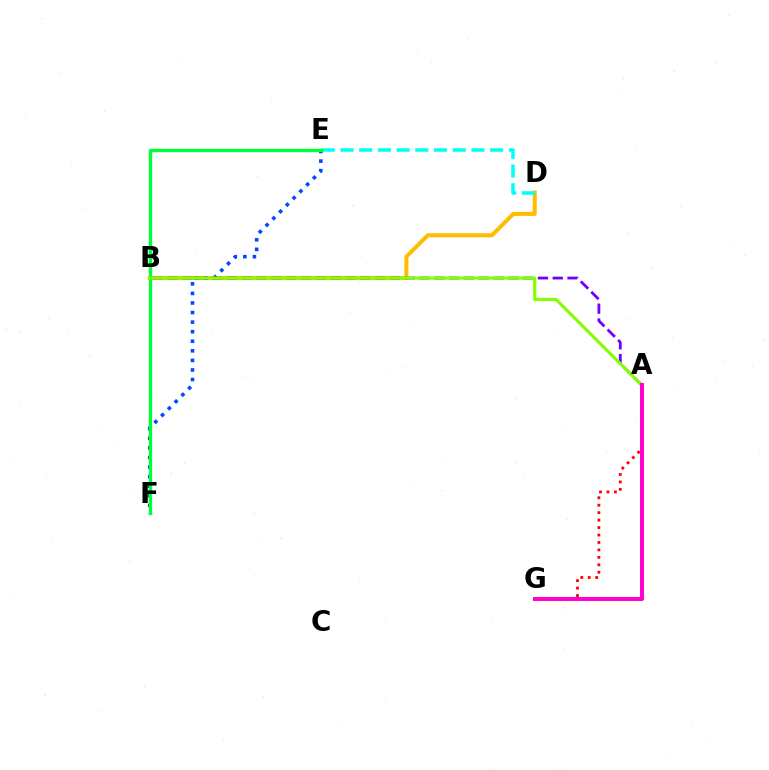{('A', 'G'): [{'color': '#ff0000', 'line_style': 'dotted', 'thickness': 2.02}, {'color': '#ff00cf', 'line_style': 'solid', 'thickness': 2.86}], ('B', 'D'): [{'color': '#ffbd00', 'line_style': 'solid', 'thickness': 2.91}], ('D', 'E'): [{'color': '#00fff6', 'line_style': 'dashed', 'thickness': 2.54}], ('A', 'B'): [{'color': '#7200ff', 'line_style': 'dashed', 'thickness': 2.01}, {'color': '#84ff00', 'line_style': 'solid', 'thickness': 2.27}], ('E', 'F'): [{'color': '#004bff', 'line_style': 'dotted', 'thickness': 2.6}, {'color': '#00ff39', 'line_style': 'solid', 'thickness': 2.41}]}